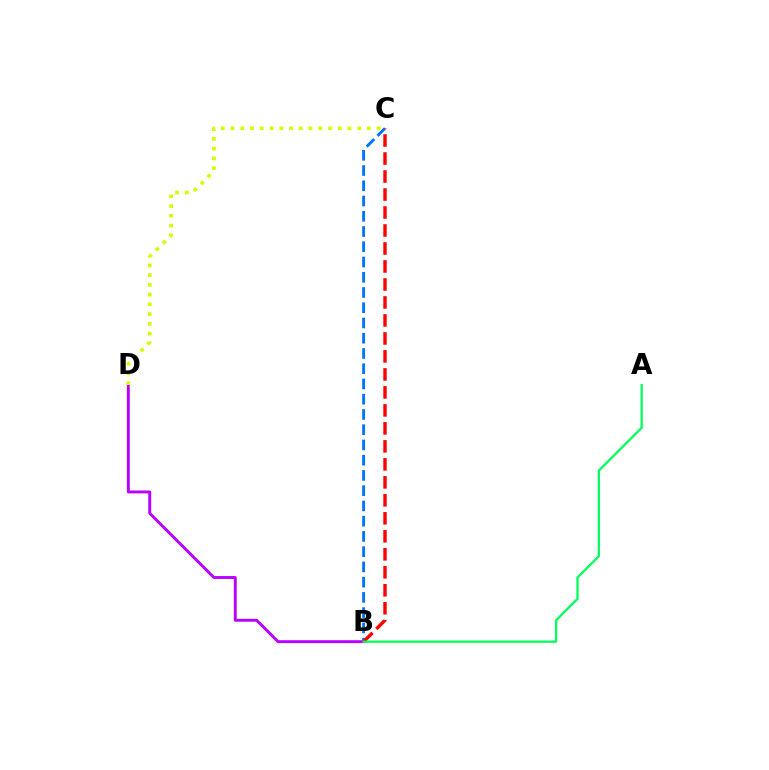{('B', 'C'): [{'color': '#0074ff', 'line_style': 'dashed', 'thickness': 2.07}, {'color': '#ff0000', 'line_style': 'dashed', 'thickness': 2.44}], ('B', 'D'): [{'color': '#b900ff', 'line_style': 'solid', 'thickness': 2.09}], ('C', 'D'): [{'color': '#d1ff00', 'line_style': 'dotted', 'thickness': 2.65}], ('A', 'B'): [{'color': '#00ff5c', 'line_style': 'solid', 'thickness': 1.63}]}